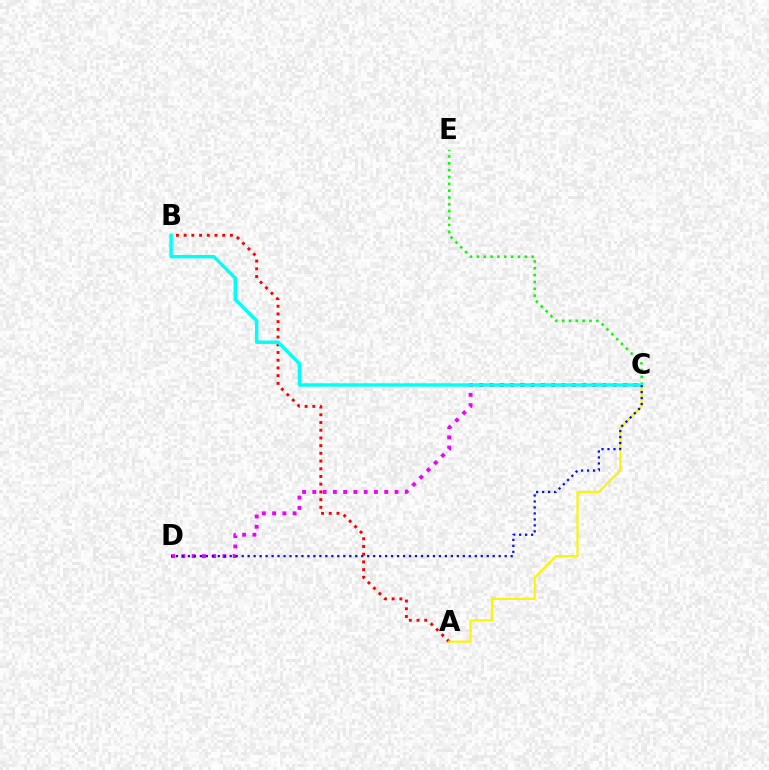{('C', 'E'): [{'color': '#08ff00', 'line_style': 'dotted', 'thickness': 1.86}], ('A', 'B'): [{'color': '#ff0000', 'line_style': 'dotted', 'thickness': 2.1}], ('A', 'C'): [{'color': '#fcf500', 'line_style': 'solid', 'thickness': 1.55}], ('C', 'D'): [{'color': '#ee00ff', 'line_style': 'dotted', 'thickness': 2.79}, {'color': '#0010ff', 'line_style': 'dotted', 'thickness': 1.62}], ('B', 'C'): [{'color': '#00fff6', 'line_style': 'solid', 'thickness': 2.45}]}